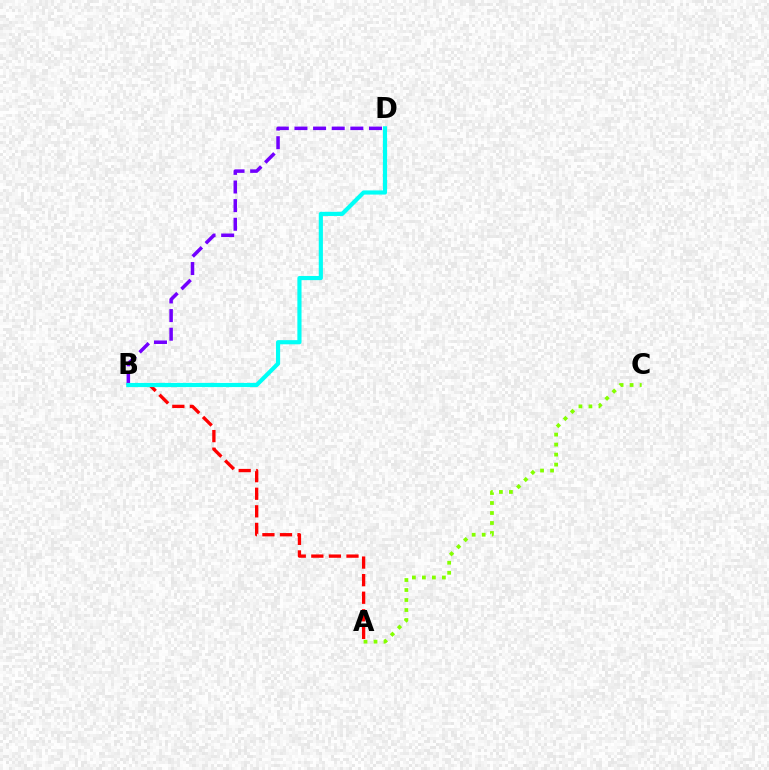{('A', 'B'): [{'color': '#ff0000', 'line_style': 'dashed', 'thickness': 2.39}], ('A', 'C'): [{'color': '#84ff00', 'line_style': 'dotted', 'thickness': 2.72}], ('B', 'D'): [{'color': '#7200ff', 'line_style': 'dashed', 'thickness': 2.53}, {'color': '#00fff6', 'line_style': 'solid', 'thickness': 2.99}]}